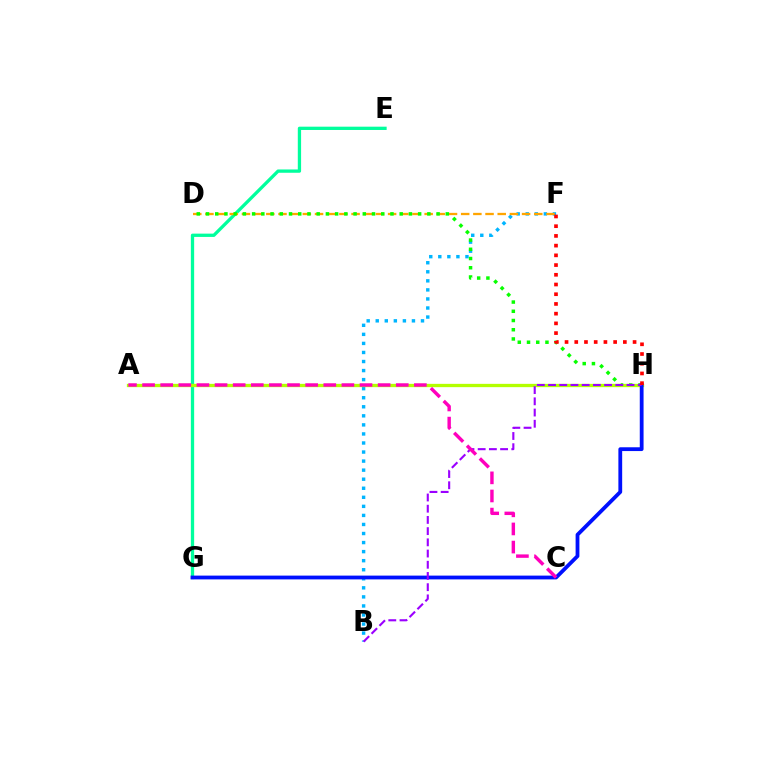{('E', 'G'): [{'color': '#00ff9d', 'line_style': 'solid', 'thickness': 2.37}], ('B', 'F'): [{'color': '#00b5ff', 'line_style': 'dotted', 'thickness': 2.46}], ('D', 'F'): [{'color': '#ffa500', 'line_style': 'dashed', 'thickness': 1.65}], ('D', 'H'): [{'color': '#08ff00', 'line_style': 'dotted', 'thickness': 2.51}], ('A', 'H'): [{'color': '#b3ff00', 'line_style': 'solid', 'thickness': 2.38}], ('G', 'H'): [{'color': '#0010ff', 'line_style': 'solid', 'thickness': 2.73}], ('B', 'H'): [{'color': '#9b00ff', 'line_style': 'dashed', 'thickness': 1.52}], ('F', 'H'): [{'color': '#ff0000', 'line_style': 'dotted', 'thickness': 2.64}], ('A', 'C'): [{'color': '#ff00bd', 'line_style': 'dashed', 'thickness': 2.46}]}